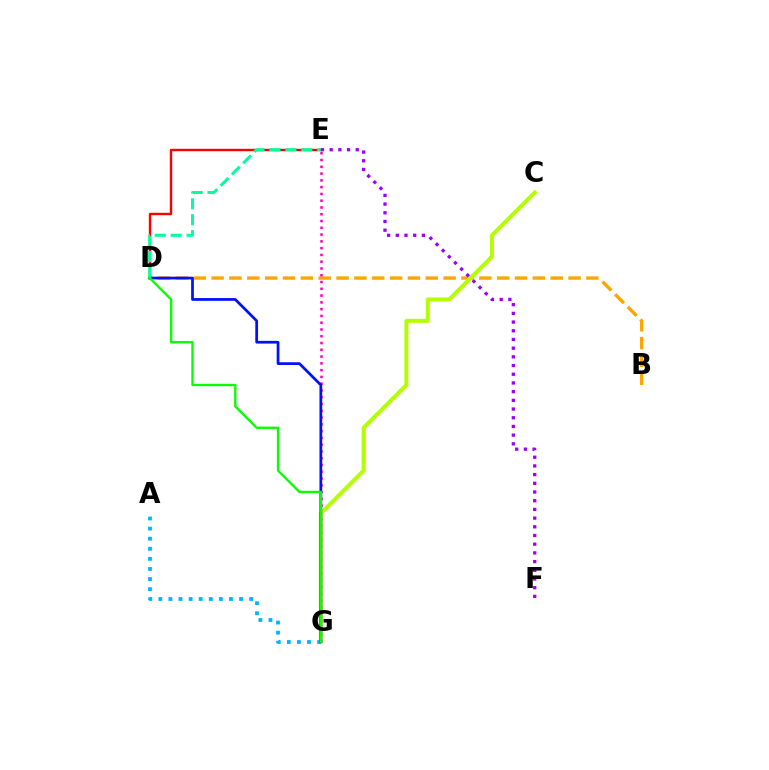{('B', 'D'): [{'color': '#ffa500', 'line_style': 'dashed', 'thickness': 2.42}], ('D', 'E'): [{'color': '#ff0000', 'line_style': 'solid', 'thickness': 1.73}, {'color': '#00ff9d', 'line_style': 'dashed', 'thickness': 2.16}], ('E', 'G'): [{'color': '#ff00bd', 'line_style': 'dotted', 'thickness': 1.84}], ('C', 'G'): [{'color': '#b3ff00', 'line_style': 'solid', 'thickness': 2.87}], ('A', 'G'): [{'color': '#00b5ff', 'line_style': 'dotted', 'thickness': 2.74}], ('D', 'G'): [{'color': '#0010ff', 'line_style': 'solid', 'thickness': 1.97}, {'color': '#08ff00', 'line_style': 'solid', 'thickness': 1.69}], ('E', 'F'): [{'color': '#9b00ff', 'line_style': 'dotted', 'thickness': 2.36}]}